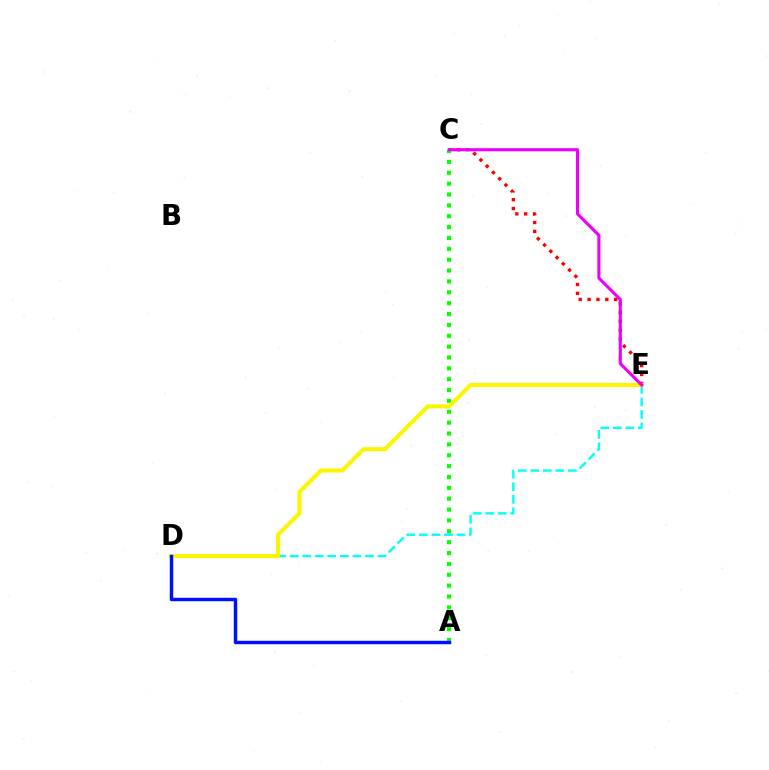{('C', 'E'): [{'color': '#ff0000', 'line_style': 'dotted', 'thickness': 2.4}, {'color': '#ee00ff', 'line_style': 'solid', 'thickness': 2.24}], ('A', 'C'): [{'color': '#08ff00', 'line_style': 'dotted', 'thickness': 2.95}], ('D', 'E'): [{'color': '#00fff6', 'line_style': 'dashed', 'thickness': 1.7}, {'color': '#fcf500', 'line_style': 'solid', 'thickness': 2.93}], ('A', 'D'): [{'color': '#0010ff', 'line_style': 'solid', 'thickness': 2.47}]}